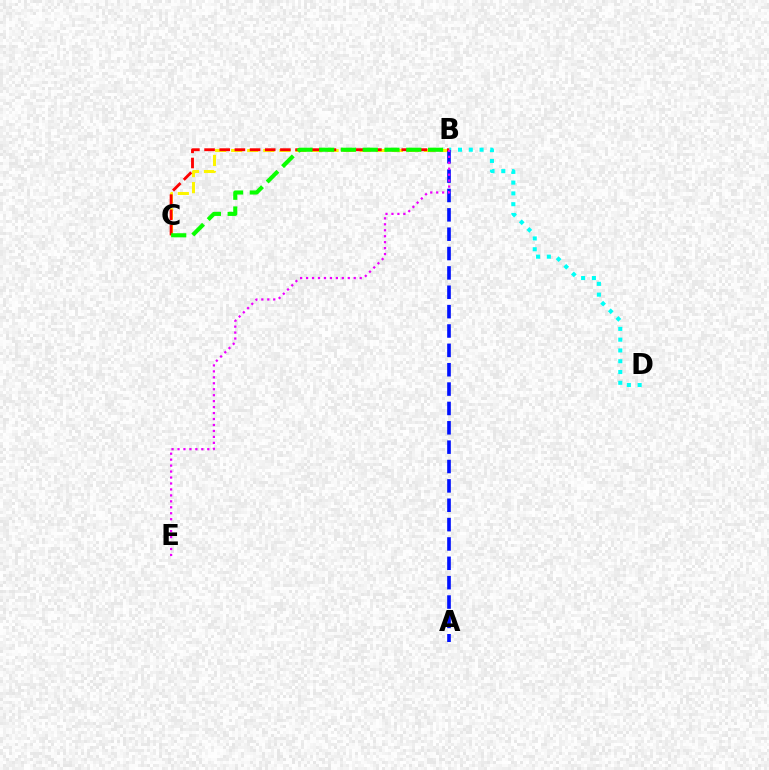{('B', 'D'): [{'color': '#00fff6', 'line_style': 'dotted', 'thickness': 2.93}], ('B', 'C'): [{'color': '#fcf500', 'line_style': 'dashed', 'thickness': 2.18}, {'color': '#ff0000', 'line_style': 'dashed', 'thickness': 2.06}, {'color': '#08ff00', 'line_style': 'dashed', 'thickness': 2.96}], ('A', 'B'): [{'color': '#0010ff', 'line_style': 'dashed', 'thickness': 2.63}], ('B', 'E'): [{'color': '#ee00ff', 'line_style': 'dotted', 'thickness': 1.62}]}